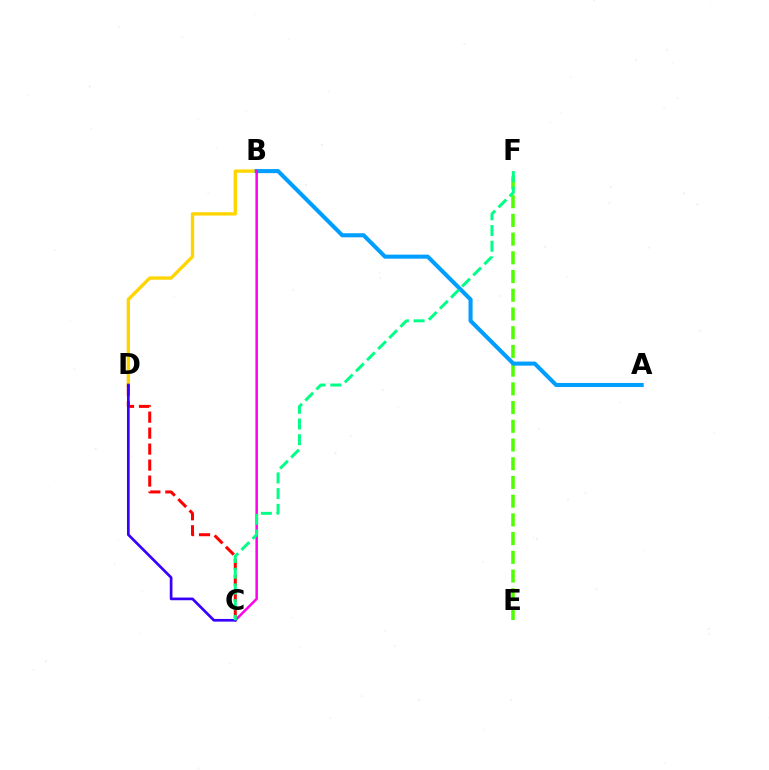{('E', 'F'): [{'color': '#4fff00', 'line_style': 'dashed', 'thickness': 2.54}], ('B', 'D'): [{'color': '#ffd500', 'line_style': 'solid', 'thickness': 2.4}], ('A', 'B'): [{'color': '#009eff', 'line_style': 'solid', 'thickness': 2.93}], ('B', 'C'): [{'color': '#ff00ed', 'line_style': 'solid', 'thickness': 1.81}], ('C', 'D'): [{'color': '#ff0000', 'line_style': 'dashed', 'thickness': 2.17}, {'color': '#3700ff', 'line_style': 'solid', 'thickness': 1.93}], ('C', 'F'): [{'color': '#00ff86', 'line_style': 'dashed', 'thickness': 2.13}]}